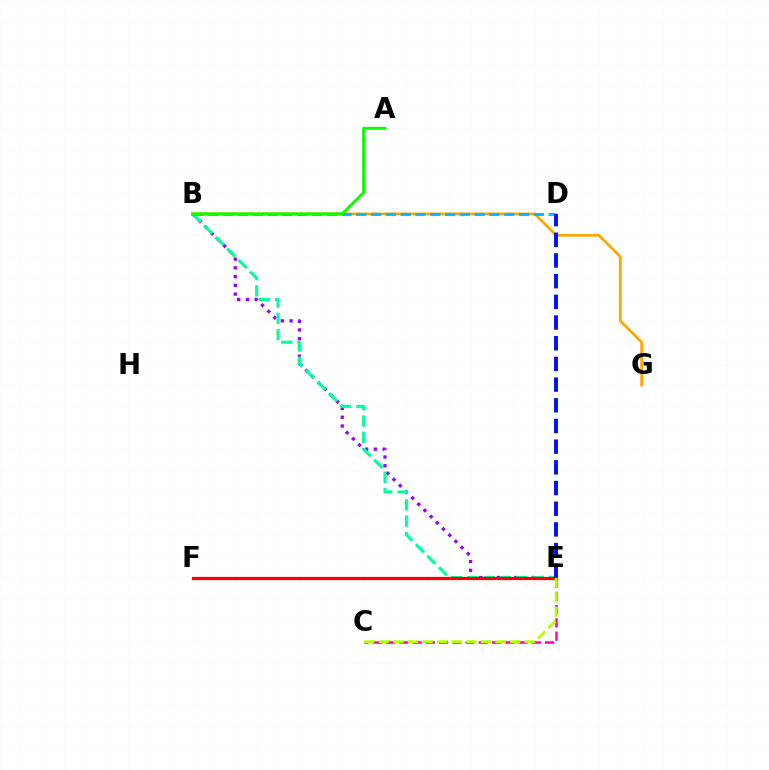{('B', 'E'): [{'color': '#9b00ff', 'line_style': 'dotted', 'thickness': 2.38}, {'color': '#00ff9d', 'line_style': 'dashed', 'thickness': 2.22}], ('C', 'E'): [{'color': '#ff00bd', 'line_style': 'dashed', 'thickness': 1.8}, {'color': '#b3ff00', 'line_style': 'dashed', 'thickness': 1.98}], ('B', 'G'): [{'color': '#ffa500', 'line_style': 'solid', 'thickness': 1.98}], ('B', 'D'): [{'color': '#00b5ff', 'line_style': 'dashed', 'thickness': 2.01}], ('E', 'F'): [{'color': '#ff0000', 'line_style': 'solid', 'thickness': 2.33}], ('A', 'B'): [{'color': '#08ff00', 'line_style': 'solid', 'thickness': 2.14}], ('D', 'E'): [{'color': '#0010ff', 'line_style': 'dashed', 'thickness': 2.81}]}